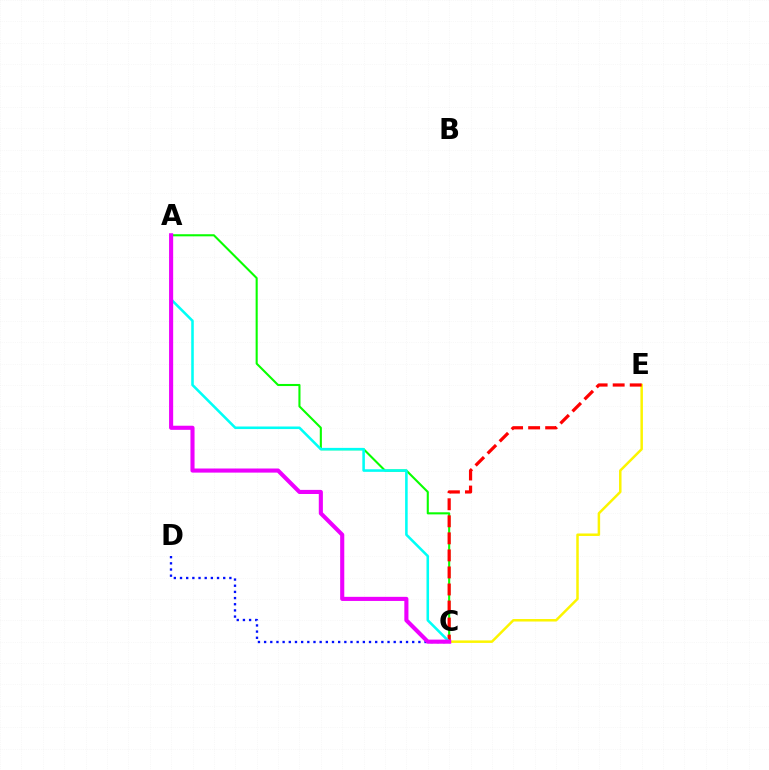{('A', 'C'): [{'color': '#08ff00', 'line_style': 'solid', 'thickness': 1.51}, {'color': '#00fff6', 'line_style': 'solid', 'thickness': 1.85}, {'color': '#ee00ff', 'line_style': 'solid', 'thickness': 2.96}], ('C', 'E'): [{'color': '#fcf500', 'line_style': 'solid', 'thickness': 1.79}, {'color': '#ff0000', 'line_style': 'dashed', 'thickness': 2.32}], ('C', 'D'): [{'color': '#0010ff', 'line_style': 'dotted', 'thickness': 1.68}]}